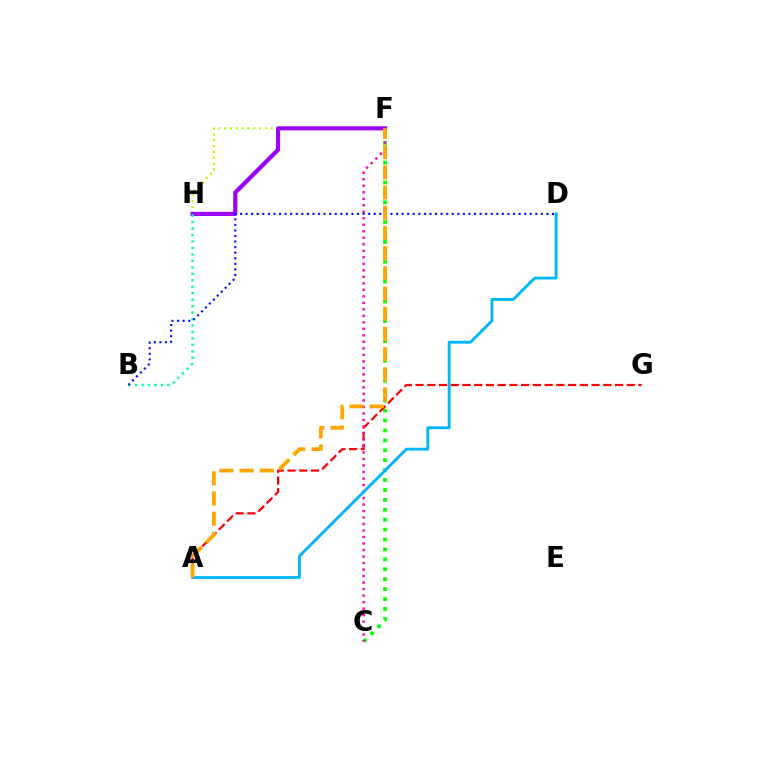{('F', 'H'): [{'color': '#b3ff00', 'line_style': 'dotted', 'thickness': 1.58}, {'color': '#9b00ff', 'line_style': 'solid', 'thickness': 2.97}], ('C', 'F'): [{'color': '#08ff00', 'line_style': 'dotted', 'thickness': 2.7}, {'color': '#ff00bd', 'line_style': 'dotted', 'thickness': 1.77}], ('A', 'G'): [{'color': '#ff0000', 'line_style': 'dashed', 'thickness': 1.59}], ('B', 'H'): [{'color': '#00ff9d', 'line_style': 'dotted', 'thickness': 1.76}], ('A', 'D'): [{'color': '#00b5ff', 'line_style': 'solid', 'thickness': 2.05}], ('B', 'D'): [{'color': '#0010ff', 'line_style': 'dotted', 'thickness': 1.51}], ('A', 'F'): [{'color': '#ffa500', 'line_style': 'dashed', 'thickness': 2.74}]}